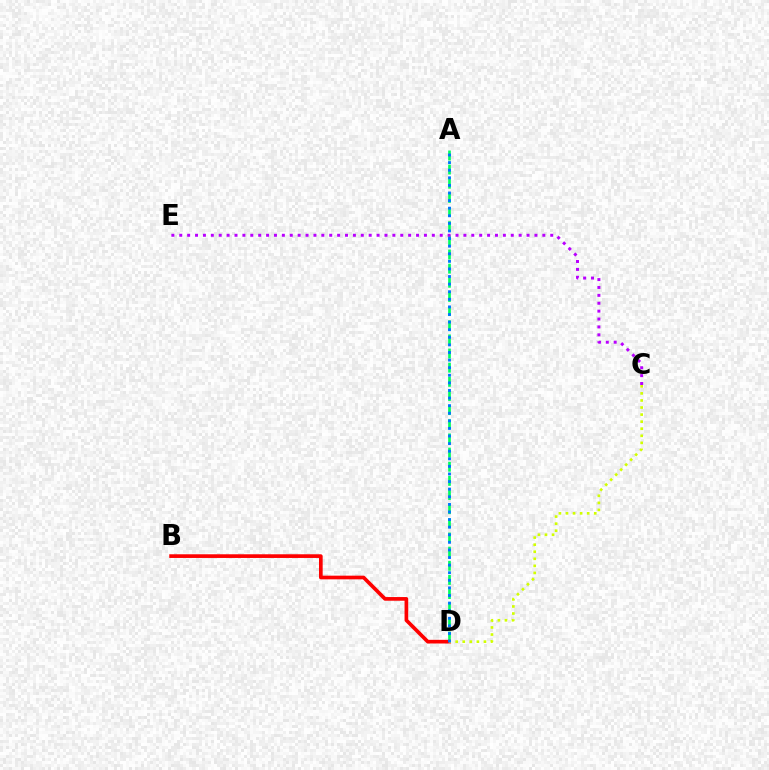{('A', 'D'): [{'color': '#00ff5c', 'line_style': 'dashed', 'thickness': 1.92}, {'color': '#0074ff', 'line_style': 'dotted', 'thickness': 2.06}], ('B', 'D'): [{'color': '#ff0000', 'line_style': 'solid', 'thickness': 2.64}], ('C', 'E'): [{'color': '#b900ff', 'line_style': 'dotted', 'thickness': 2.14}], ('C', 'D'): [{'color': '#d1ff00', 'line_style': 'dotted', 'thickness': 1.92}]}